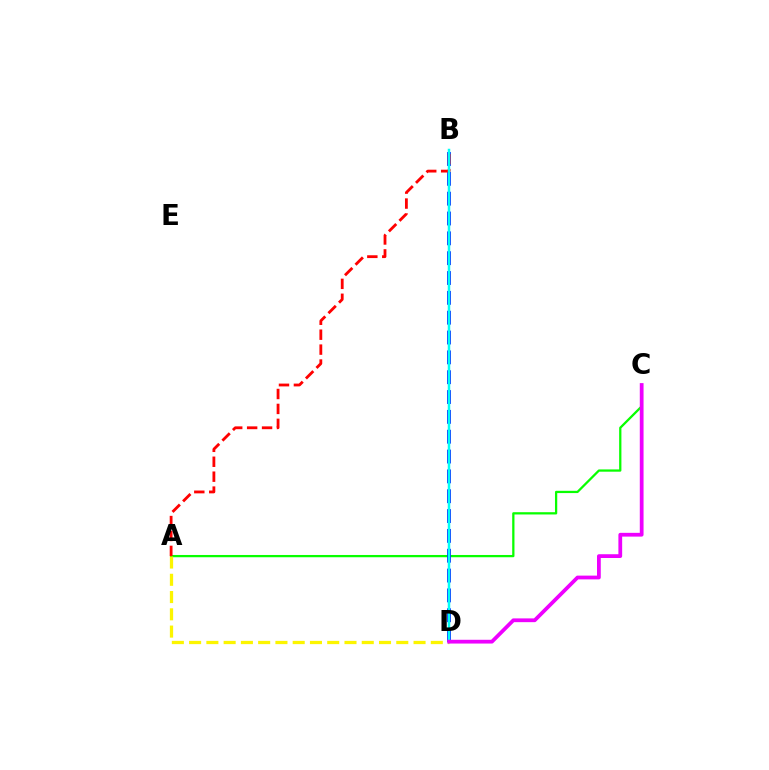{('A', 'C'): [{'color': '#08ff00', 'line_style': 'solid', 'thickness': 1.63}], ('A', 'D'): [{'color': '#fcf500', 'line_style': 'dashed', 'thickness': 2.35}], ('B', 'D'): [{'color': '#0010ff', 'line_style': 'dashed', 'thickness': 2.69}, {'color': '#00fff6', 'line_style': 'solid', 'thickness': 1.79}], ('A', 'B'): [{'color': '#ff0000', 'line_style': 'dashed', 'thickness': 2.03}], ('C', 'D'): [{'color': '#ee00ff', 'line_style': 'solid', 'thickness': 2.71}]}